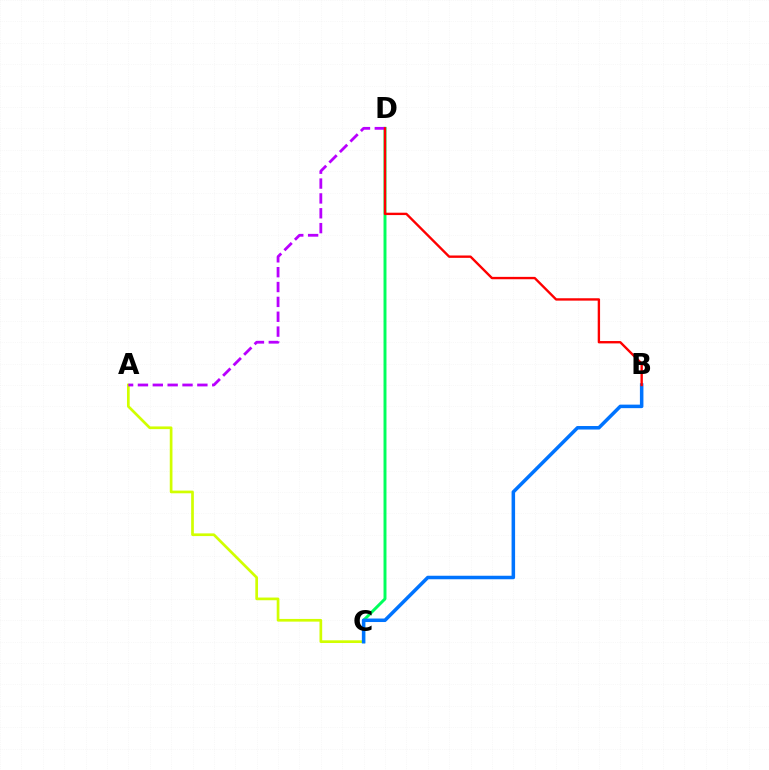{('C', 'D'): [{'color': '#00ff5c', 'line_style': 'solid', 'thickness': 2.13}], ('A', 'C'): [{'color': '#d1ff00', 'line_style': 'solid', 'thickness': 1.94}], ('B', 'C'): [{'color': '#0074ff', 'line_style': 'solid', 'thickness': 2.53}], ('A', 'D'): [{'color': '#b900ff', 'line_style': 'dashed', 'thickness': 2.02}], ('B', 'D'): [{'color': '#ff0000', 'line_style': 'solid', 'thickness': 1.71}]}